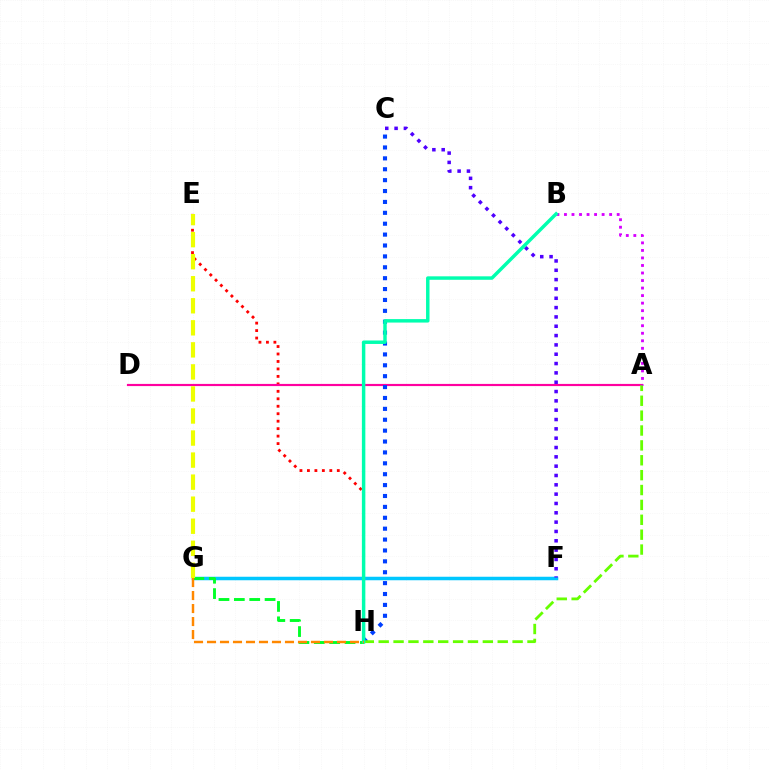{('E', 'H'): [{'color': '#ff0000', 'line_style': 'dotted', 'thickness': 2.03}], ('F', 'G'): [{'color': '#00c7ff', 'line_style': 'solid', 'thickness': 2.52}], ('G', 'H'): [{'color': '#00ff27', 'line_style': 'dashed', 'thickness': 2.09}, {'color': '#ff8800', 'line_style': 'dashed', 'thickness': 1.77}], ('A', 'D'): [{'color': '#ff00a0', 'line_style': 'solid', 'thickness': 1.57}], ('C', 'H'): [{'color': '#003fff', 'line_style': 'dotted', 'thickness': 2.96}], ('A', 'H'): [{'color': '#66ff00', 'line_style': 'dashed', 'thickness': 2.02}], ('C', 'F'): [{'color': '#4f00ff', 'line_style': 'dotted', 'thickness': 2.53}], ('A', 'B'): [{'color': '#d600ff', 'line_style': 'dotted', 'thickness': 2.05}], ('B', 'H'): [{'color': '#00ffaf', 'line_style': 'solid', 'thickness': 2.49}], ('E', 'G'): [{'color': '#eeff00', 'line_style': 'dashed', 'thickness': 2.99}]}